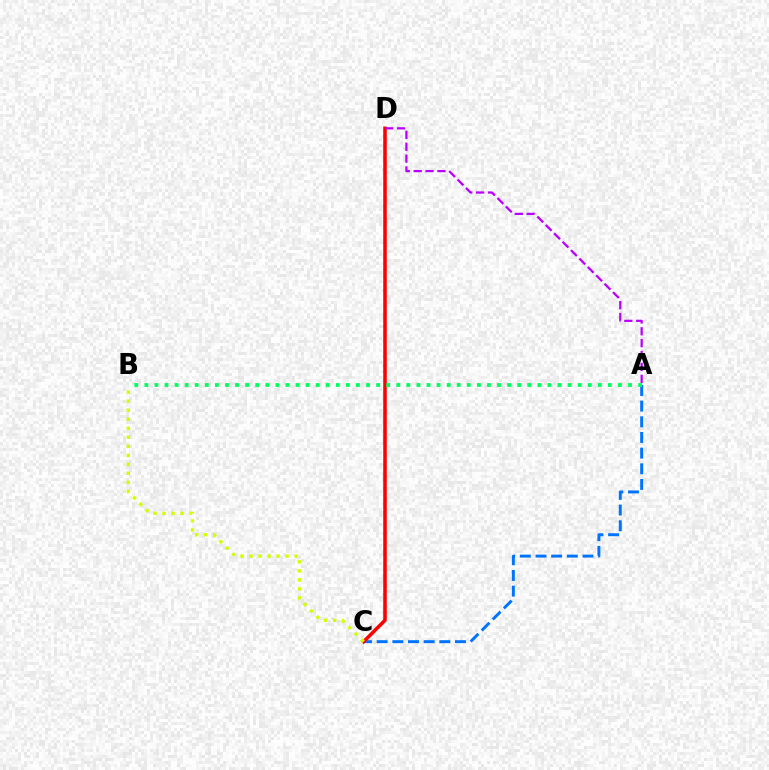{('A', 'C'): [{'color': '#0074ff', 'line_style': 'dashed', 'thickness': 2.13}], ('C', 'D'): [{'color': '#ff0000', 'line_style': 'solid', 'thickness': 2.55}], ('A', 'B'): [{'color': '#00ff5c', 'line_style': 'dotted', 'thickness': 2.74}], ('B', 'C'): [{'color': '#d1ff00', 'line_style': 'dotted', 'thickness': 2.45}], ('A', 'D'): [{'color': '#b900ff', 'line_style': 'dashed', 'thickness': 1.61}]}